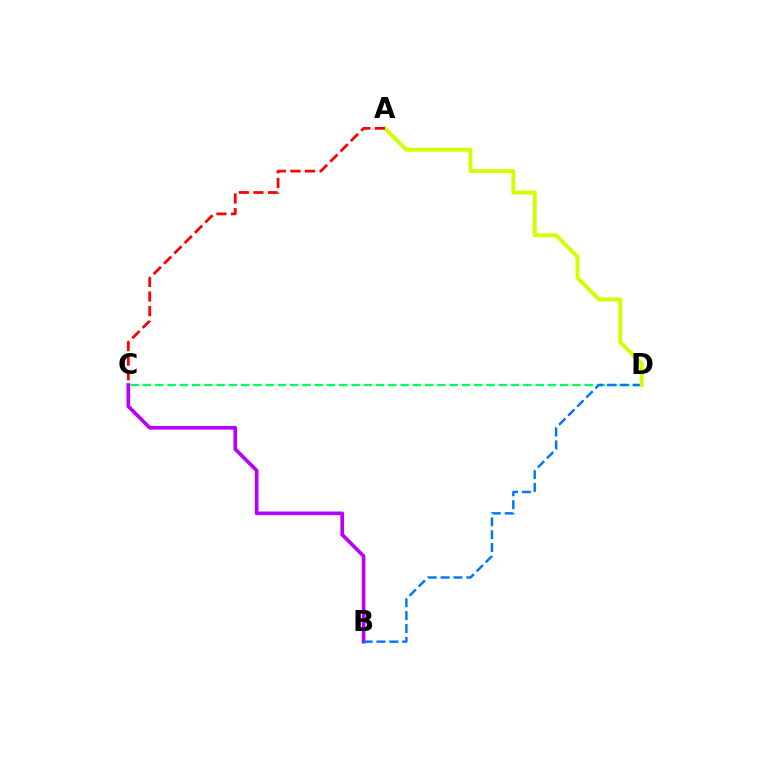{('B', 'C'): [{'color': '#b900ff', 'line_style': 'solid', 'thickness': 2.64}], ('C', 'D'): [{'color': '#00ff5c', 'line_style': 'dashed', 'thickness': 1.67}], ('B', 'D'): [{'color': '#0074ff', 'line_style': 'dashed', 'thickness': 1.75}], ('A', 'D'): [{'color': '#d1ff00', 'line_style': 'solid', 'thickness': 2.81}], ('A', 'C'): [{'color': '#ff0000', 'line_style': 'dashed', 'thickness': 1.98}]}